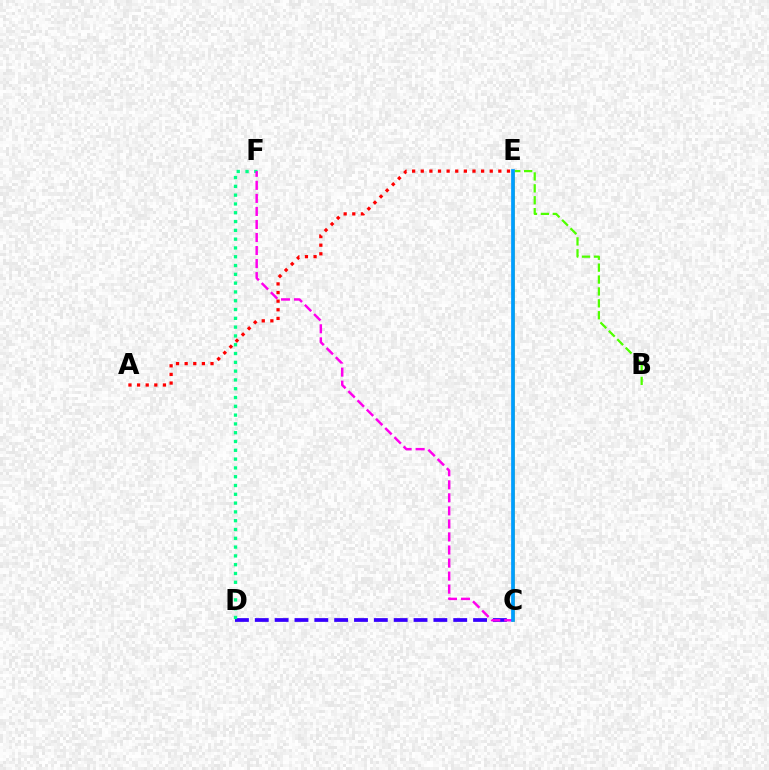{('B', 'E'): [{'color': '#4fff00', 'line_style': 'dashed', 'thickness': 1.62}], ('C', 'D'): [{'color': '#3700ff', 'line_style': 'dashed', 'thickness': 2.7}], ('A', 'E'): [{'color': '#ff0000', 'line_style': 'dotted', 'thickness': 2.34}], ('C', 'E'): [{'color': '#ffd500', 'line_style': 'solid', 'thickness': 2.02}, {'color': '#009eff', 'line_style': 'solid', 'thickness': 2.68}], ('D', 'F'): [{'color': '#00ff86', 'line_style': 'dotted', 'thickness': 2.39}], ('C', 'F'): [{'color': '#ff00ed', 'line_style': 'dashed', 'thickness': 1.77}]}